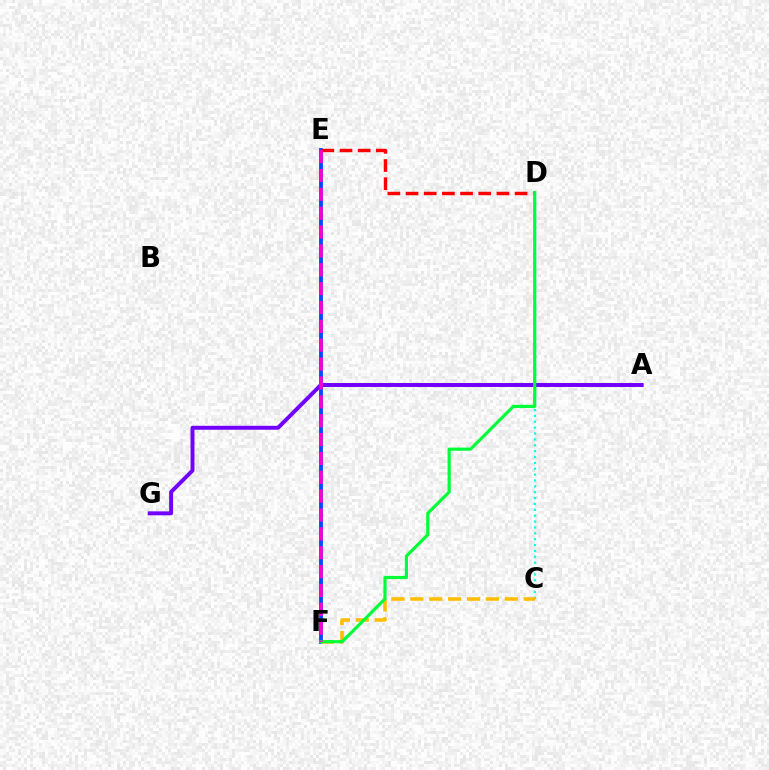{('C', 'D'): [{'color': '#00fff6', 'line_style': 'dotted', 'thickness': 1.59}], ('E', 'F'): [{'color': '#84ff00', 'line_style': 'dotted', 'thickness': 1.74}, {'color': '#004bff', 'line_style': 'solid', 'thickness': 2.77}, {'color': '#ff00cf', 'line_style': 'dashed', 'thickness': 2.56}], ('D', 'E'): [{'color': '#ff0000', 'line_style': 'dashed', 'thickness': 2.47}], ('A', 'G'): [{'color': '#7200ff', 'line_style': 'solid', 'thickness': 2.84}], ('C', 'F'): [{'color': '#ffbd00', 'line_style': 'dashed', 'thickness': 2.57}], ('D', 'F'): [{'color': '#00ff39', 'line_style': 'solid', 'thickness': 2.28}]}